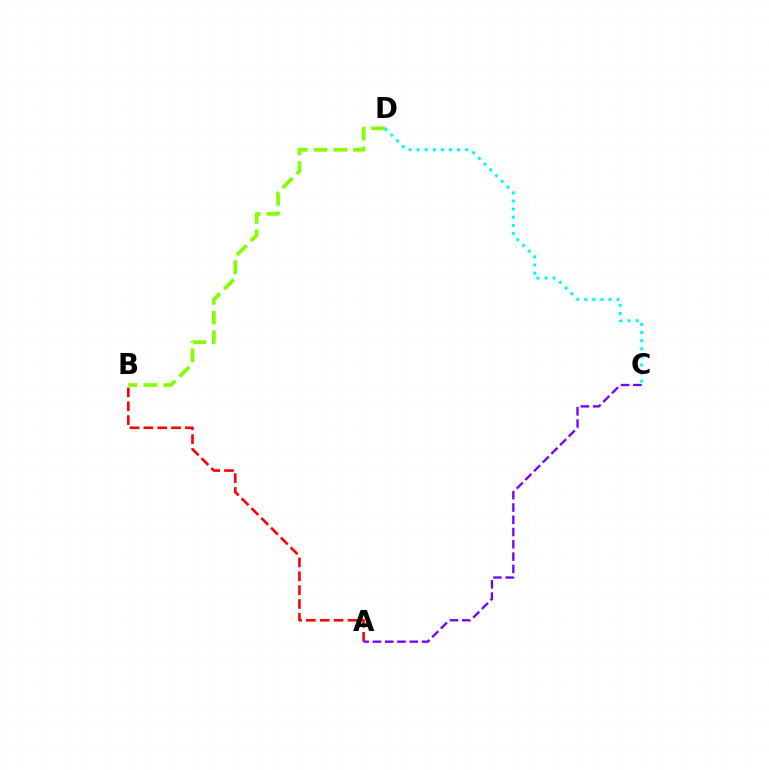{('C', 'D'): [{'color': '#00fff6', 'line_style': 'dotted', 'thickness': 2.2}], ('A', 'B'): [{'color': '#ff0000', 'line_style': 'dashed', 'thickness': 1.88}], ('A', 'C'): [{'color': '#7200ff', 'line_style': 'dashed', 'thickness': 1.67}], ('B', 'D'): [{'color': '#84ff00', 'line_style': 'dashed', 'thickness': 2.68}]}